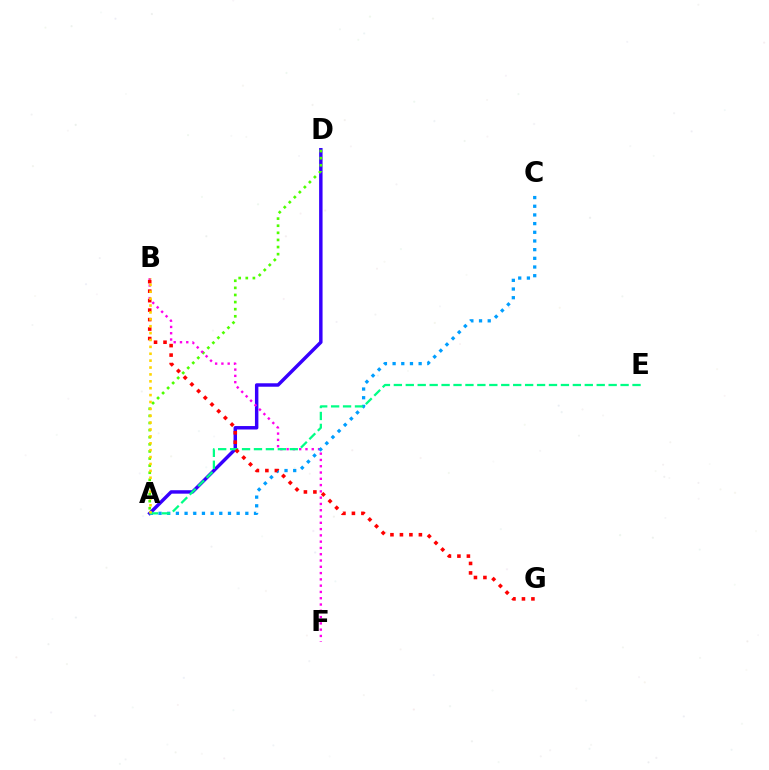{('A', 'D'): [{'color': '#3700ff', 'line_style': 'solid', 'thickness': 2.48}, {'color': '#4fff00', 'line_style': 'dotted', 'thickness': 1.93}], ('B', 'F'): [{'color': '#ff00ed', 'line_style': 'dotted', 'thickness': 1.71}], ('A', 'C'): [{'color': '#009eff', 'line_style': 'dotted', 'thickness': 2.36}], ('A', 'E'): [{'color': '#00ff86', 'line_style': 'dashed', 'thickness': 1.62}], ('B', 'G'): [{'color': '#ff0000', 'line_style': 'dotted', 'thickness': 2.58}], ('A', 'B'): [{'color': '#ffd500', 'line_style': 'dotted', 'thickness': 1.87}]}